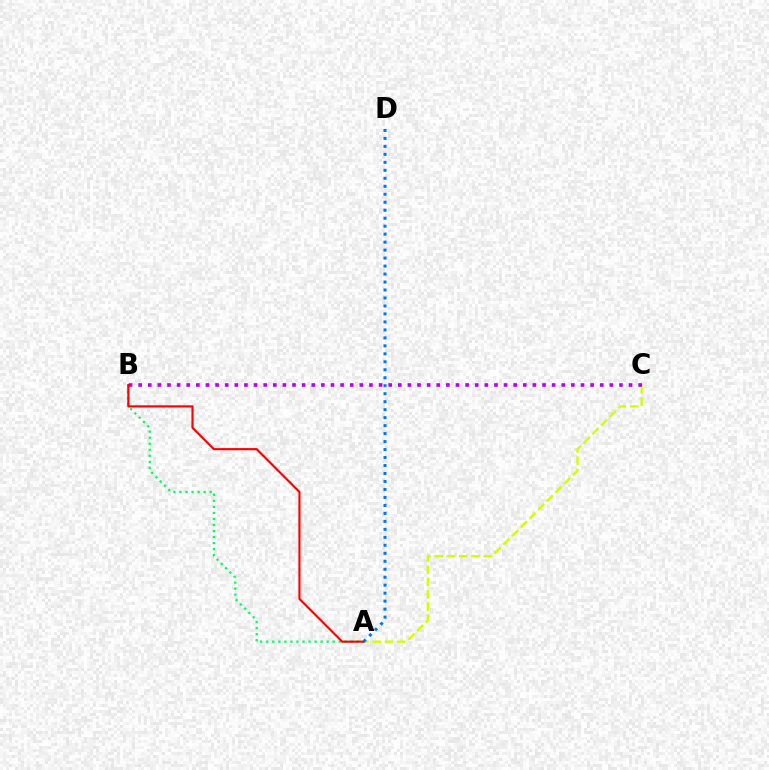{('A', 'C'): [{'color': '#d1ff00', 'line_style': 'dashed', 'thickness': 1.67}], ('A', 'B'): [{'color': '#00ff5c', 'line_style': 'dotted', 'thickness': 1.64}, {'color': '#ff0000', 'line_style': 'solid', 'thickness': 1.54}], ('B', 'C'): [{'color': '#b900ff', 'line_style': 'dotted', 'thickness': 2.61}], ('A', 'D'): [{'color': '#0074ff', 'line_style': 'dotted', 'thickness': 2.17}]}